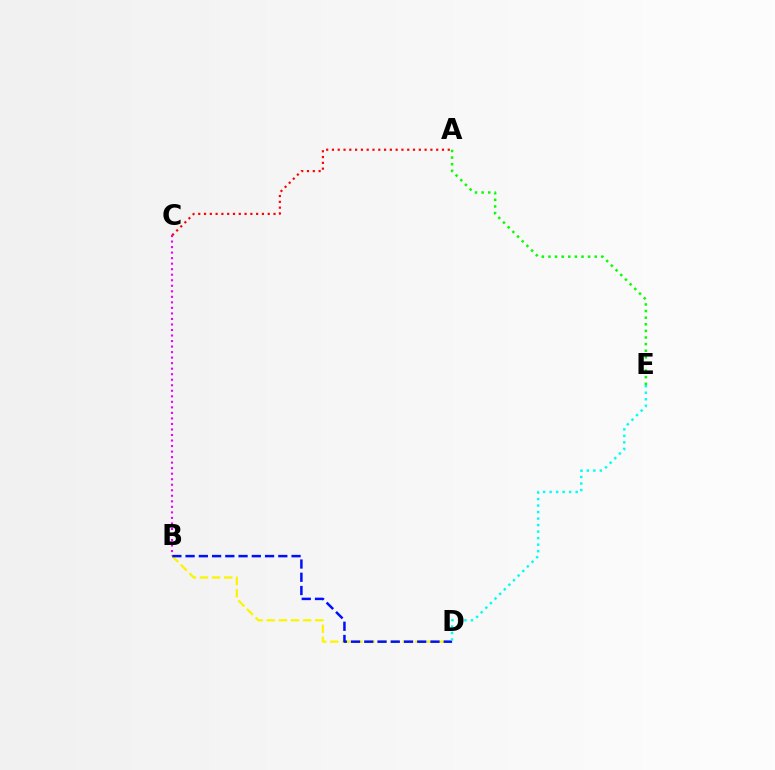{('A', 'C'): [{'color': '#ff0000', 'line_style': 'dotted', 'thickness': 1.57}], ('A', 'E'): [{'color': '#08ff00', 'line_style': 'dotted', 'thickness': 1.8}], ('B', 'D'): [{'color': '#fcf500', 'line_style': 'dashed', 'thickness': 1.65}, {'color': '#0010ff', 'line_style': 'dashed', 'thickness': 1.8}], ('D', 'E'): [{'color': '#00fff6', 'line_style': 'dotted', 'thickness': 1.77}], ('B', 'C'): [{'color': '#ee00ff', 'line_style': 'dotted', 'thickness': 1.5}]}